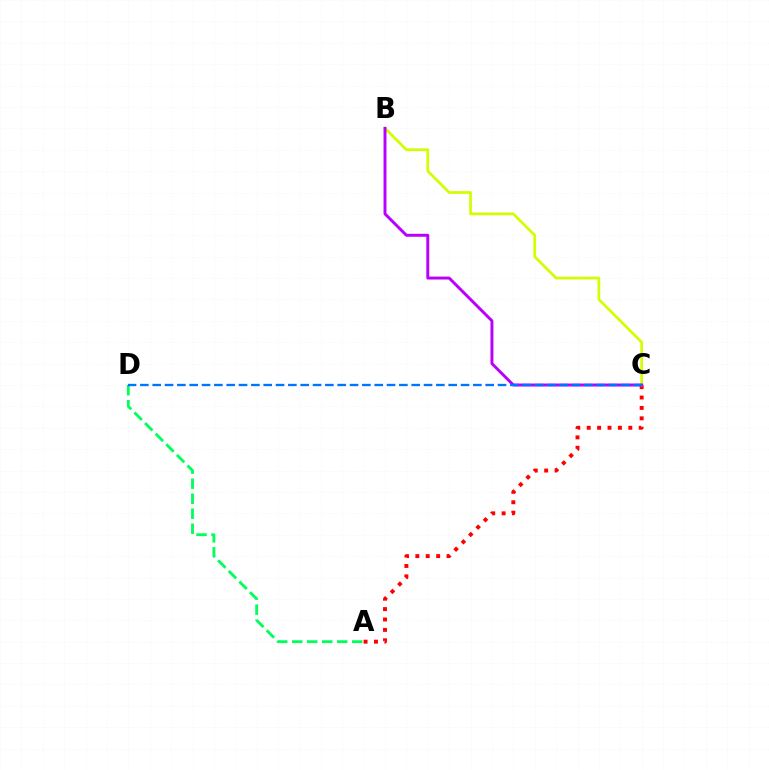{('A', 'C'): [{'color': '#ff0000', 'line_style': 'dotted', 'thickness': 2.83}], ('A', 'D'): [{'color': '#00ff5c', 'line_style': 'dashed', 'thickness': 2.04}], ('B', 'C'): [{'color': '#d1ff00', 'line_style': 'solid', 'thickness': 1.97}, {'color': '#b900ff', 'line_style': 'solid', 'thickness': 2.12}], ('C', 'D'): [{'color': '#0074ff', 'line_style': 'dashed', 'thickness': 1.68}]}